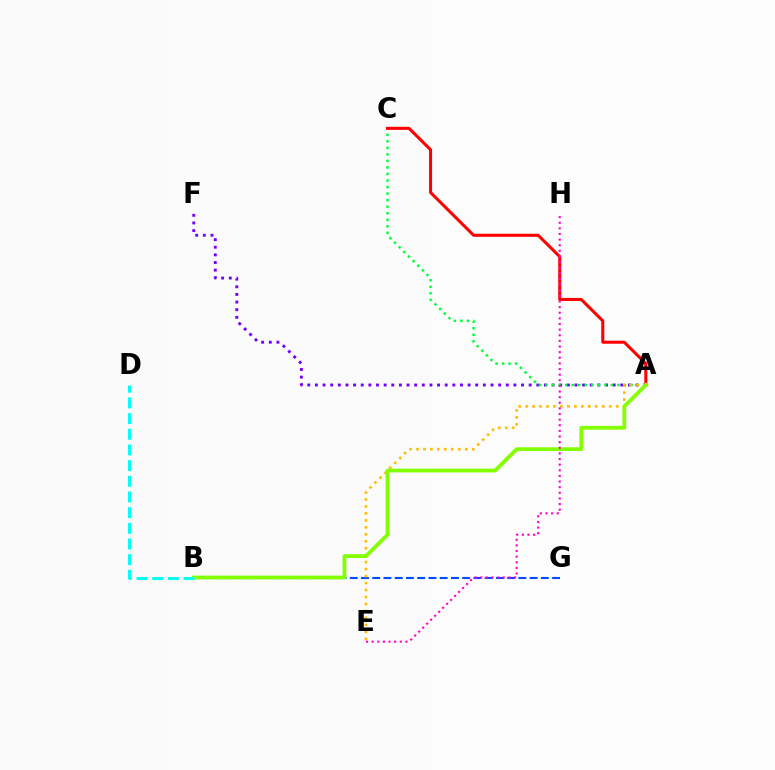{('B', 'G'): [{'color': '#004bff', 'line_style': 'dashed', 'thickness': 1.53}], ('A', 'F'): [{'color': '#7200ff', 'line_style': 'dotted', 'thickness': 2.07}], ('A', 'C'): [{'color': '#00ff39', 'line_style': 'dotted', 'thickness': 1.78}, {'color': '#ff0000', 'line_style': 'solid', 'thickness': 2.18}], ('A', 'E'): [{'color': '#ffbd00', 'line_style': 'dotted', 'thickness': 1.89}], ('A', 'B'): [{'color': '#84ff00', 'line_style': 'solid', 'thickness': 2.72}], ('B', 'D'): [{'color': '#00fff6', 'line_style': 'dashed', 'thickness': 2.13}], ('E', 'H'): [{'color': '#ff00cf', 'line_style': 'dotted', 'thickness': 1.53}]}